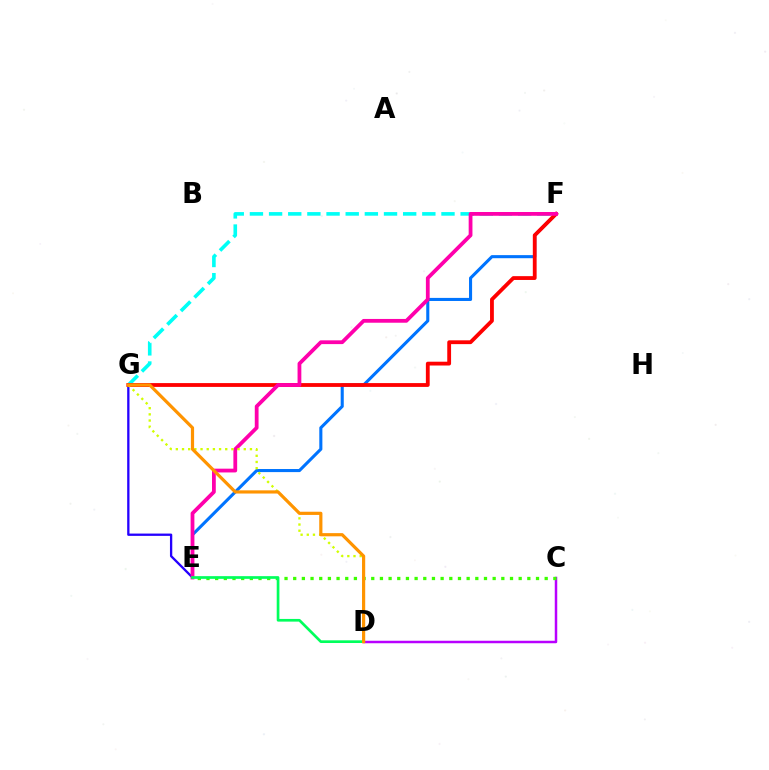{('E', 'G'): [{'color': '#2500ff', 'line_style': 'solid', 'thickness': 1.66}], ('E', 'F'): [{'color': '#0074ff', 'line_style': 'solid', 'thickness': 2.22}, {'color': '#ff00ac', 'line_style': 'solid', 'thickness': 2.72}], ('F', 'G'): [{'color': '#00fff6', 'line_style': 'dashed', 'thickness': 2.6}, {'color': '#ff0000', 'line_style': 'solid', 'thickness': 2.74}], ('D', 'G'): [{'color': '#d1ff00', 'line_style': 'dotted', 'thickness': 1.68}, {'color': '#ff9400', 'line_style': 'solid', 'thickness': 2.29}], ('C', 'D'): [{'color': '#b900ff', 'line_style': 'solid', 'thickness': 1.79}], ('C', 'E'): [{'color': '#3dff00', 'line_style': 'dotted', 'thickness': 2.36}], ('D', 'E'): [{'color': '#00ff5c', 'line_style': 'solid', 'thickness': 1.93}]}